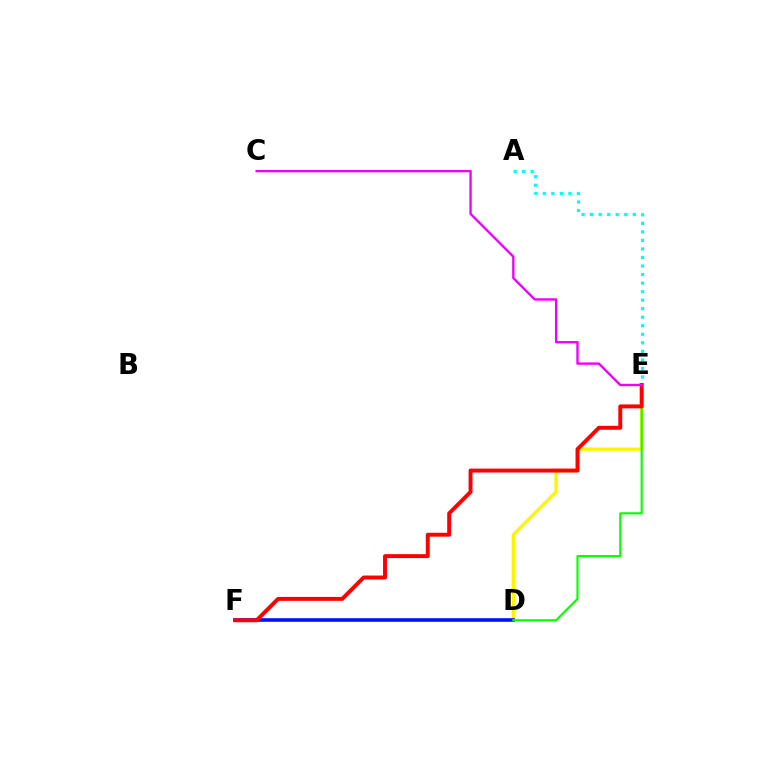{('D', 'E'): [{'color': '#fcf500', 'line_style': 'solid', 'thickness': 2.4}, {'color': '#08ff00', 'line_style': 'solid', 'thickness': 1.55}], ('D', 'F'): [{'color': '#0010ff', 'line_style': 'solid', 'thickness': 2.58}], ('A', 'E'): [{'color': '#00fff6', 'line_style': 'dotted', 'thickness': 2.32}], ('E', 'F'): [{'color': '#ff0000', 'line_style': 'solid', 'thickness': 2.83}], ('C', 'E'): [{'color': '#ee00ff', 'line_style': 'solid', 'thickness': 1.7}]}